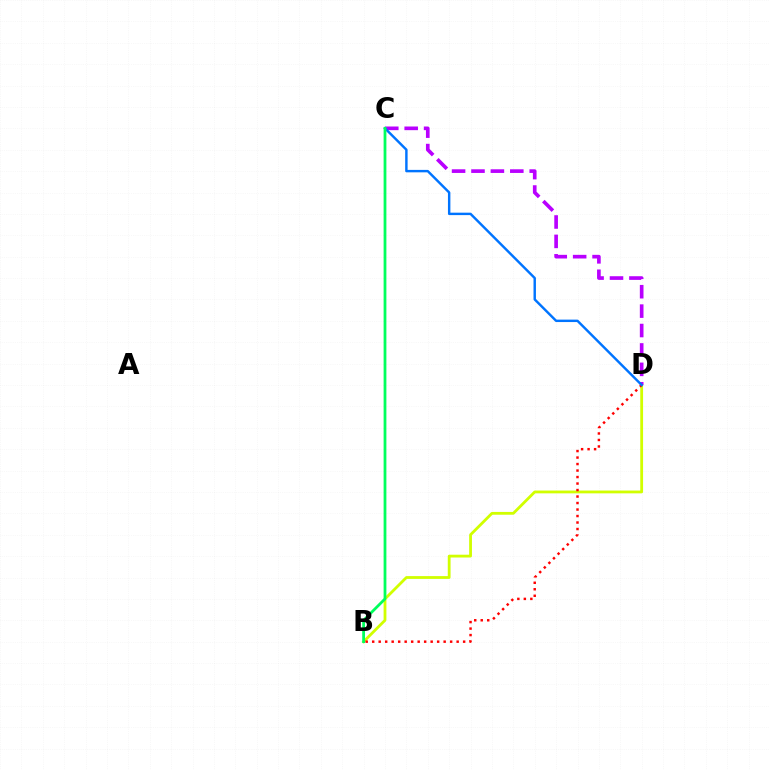{('B', 'D'): [{'color': '#d1ff00', 'line_style': 'solid', 'thickness': 2.02}, {'color': '#ff0000', 'line_style': 'dotted', 'thickness': 1.77}], ('C', 'D'): [{'color': '#b900ff', 'line_style': 'dashed', 'thickness': 2.64}, {'color': '#0074ff', 'line_style': 'solid', 'thickness': 1.75}], ('B', 'C'): [{'color': '#00ff5c', 'line_style': 'solid', 'thickness': 2.0}]}